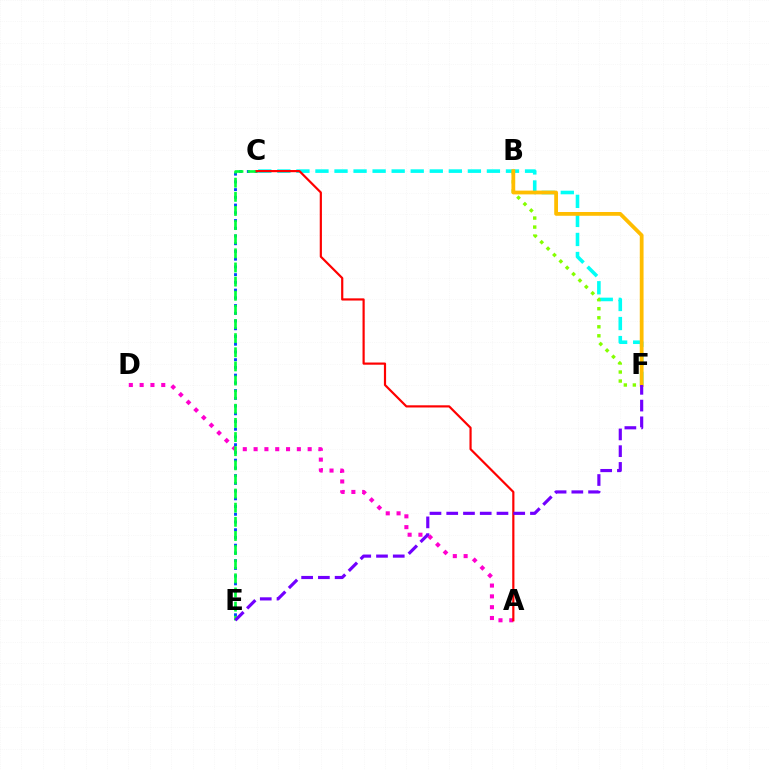{('C', 'F'): [{'color': '#00fff6', 'line_style': 'dashed', 'thickness': 2.59}], ('A', 'D'): [{'color': '#ff00cf', 'line_style': 'dotted', 'thickness': 2.94}], ('B', 'F'): [{'color': '#84ff00', 'line_style': 'dotted', 'thickness': 2.45}, {'color': '#ffbd00', 'line_style': 'solid', 'thickness': 2.72}], ('C', 'E'): [{'color': '#004bff', 'line_style': 'dotted', 'thickness': 2.1}, {'color': '#00ff39', 'line_style': 'dashed', 'thickness': 1.92}], ('A', 'C'): [{'color': '#ff0000', 'line_style': 'solid', 'thickness': 1.58}], ('E', 'F'): [{'color': '#7200ff', 'line_style': 'dashed', 'thickness': 2.27}]}